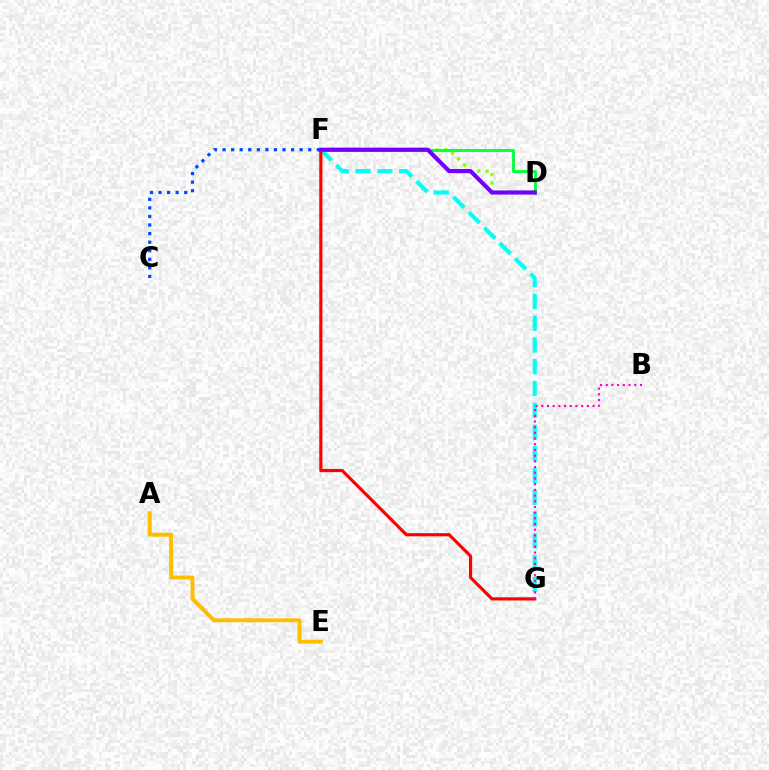{('D', 'F'): [{'color': '#84ff00', 'line_style': 'dotted', 'thickness': 2.29}, {'color': '#00ff39', 'line_style': 'solid', 'thickness': 2.02}, {'color': '#7200ff', 'line_style': 'solid', 'thickness': 3.0}], ('F', 'G'): [{'color': '#00fff6', 'line_style': 'dashed', 'thickness': 2.96}, {'color': '#ff0000', 'line_style': 'solid', 'thickness': 2.27}], ('C', 'F'): [{'color': '#004bff', 'line_style': 'dotted', 'thickness': 2.33}], ('B', 'G'): [{'color': '#ff00cf', 'line_style': 'dotted', 'thickness': 1.55}], ('A', 'E'): [{'color': '#ffbd00', 'line_style': 'solid', 'thickness': 2.81}]}